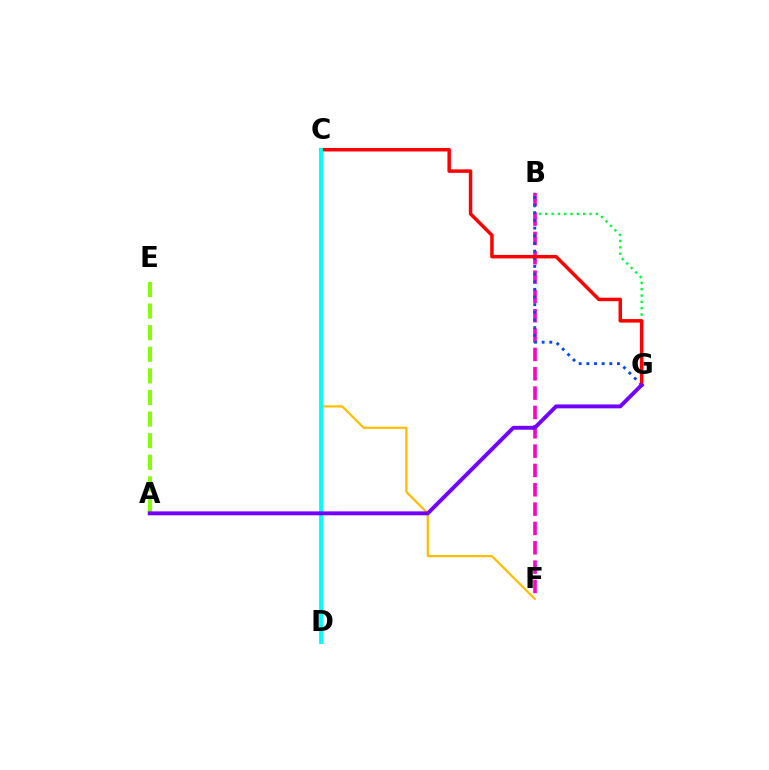{('B', 'G'): [{'color': '#00ff39', 'line_style': 'dotted', 'thickness': 1.72}, {'color': '#004bff', 'line_style': 'dotted', 'thickness': 2.08}], ('C', 'F'): [{'color': '#ffbd00', 'line_style': 'solid', 'thickness': 1.59}], ('B', 'F'): [{'color': '#ff00cf', 'line_style': 'dashed', 'thickness': 2.63}], ('C', 'G'): [{'color': '#ff0000', 'line_style': 'solid', 'thickness': 2.52}], ('A', 'E'): [{'color': '#84ff00', 'line_style': 'dashed', 'thickness': 2.93}], ('C', 'D'): [{'color': '#00fff6', 'line_style': 'solid', 'thickness': 2.76}], ('A', 'G'): [{'color': '#7200ff', 'line_style': 'solid', 'thickness': 2.81}]}